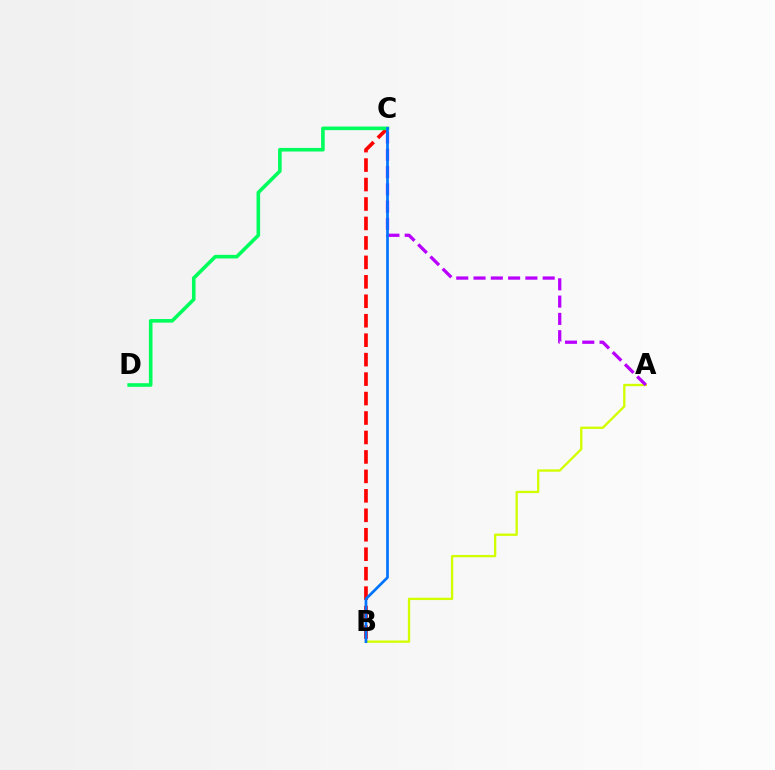{('B', 'C'): [{'color': '#ff0000', 'line_style': 'dashed', 'thickness': 2.64}, {'color': '#0074ff', 'line_style': 'solid', 'thickness': 1.95}], ('A', 'B'): [{'color': '#d1ff00', 'line_style': 'solid', 'thickness': 1.68}], ('A', 'C'): [{'color': '#b900ff', 'line_style': 'dashed', 'thickness': 2.35}], ('C', 'D'): [{'color': '#00ff5c', 'line_style': 'solid', 'thickness': 2.59}]}